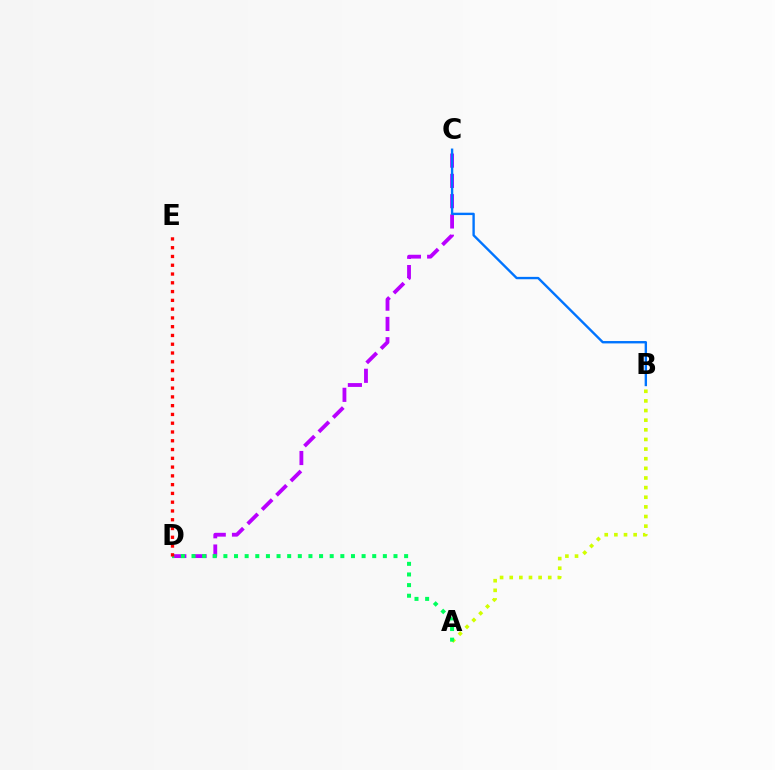{('C', 'D'): [{'color': '#b900ff', 'line_style': 'dashed', 'thickness': 2.75}], ('A', 'B'): [{'color': '#d1ff00', 'line_style': 'dotted', 'thickness': 2.62}], ('A', 'D'): [{'color': '#00ff5c', 'line_style': 'dotted', 'thickness': 2.89}], ('B', 'C'): [{'color': '#0074ff', 'line_style': 'solid', 'thickness': 1.71}], ('D', 'E'): [{'color': '#ff0000', 'line_style': 'dotted', 'thickness': 2.38}]}